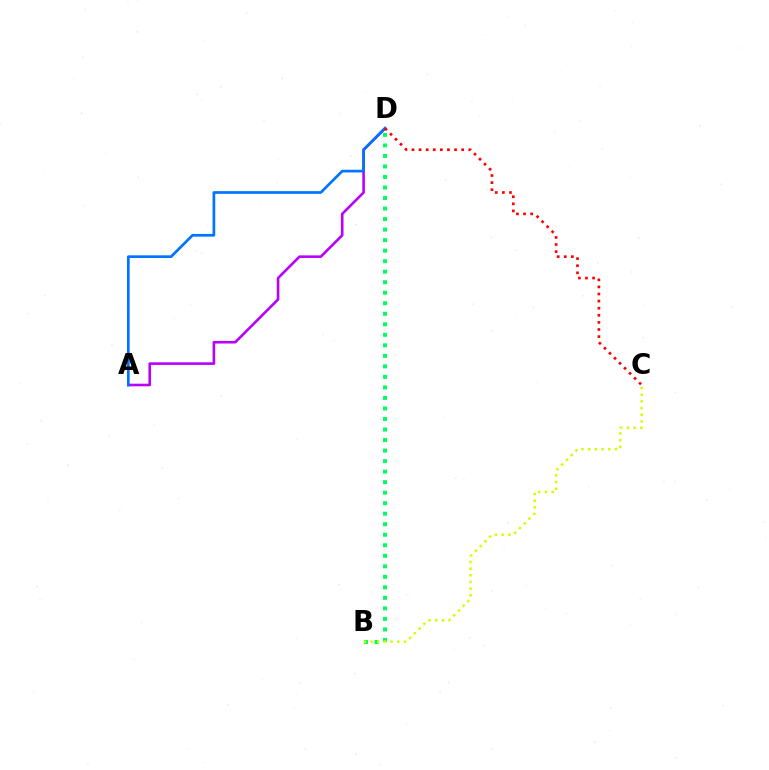{('B', 'D'): [{'color': '#00ff5c', 'line_style': 'dotted', 'thickness': 2.86}], ('A', 'D'): [{'color': '#b900ff', 'line_style': 'solid', 'thickness': 1.87}, {'color': '#0074ff', 'line_style': 'solid', 'thickness': 1.94}], ('B', 'C'): [{'color': '#d1ff00', 'line_style': 'dotted', 'thickness': 1.82}], ('C', 'D'): [{'color': '#ff0000', 'line_style': 'dotted', 'thickness': 1.93}]}